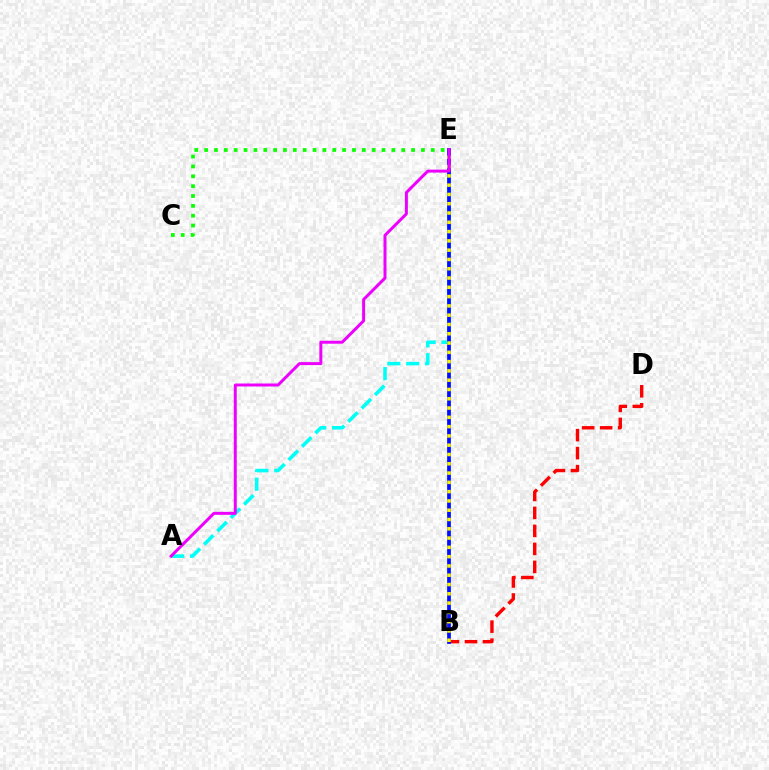{('A', 'E'): [{'color': '#00fff6', 'line_style': 'dashed', 'thickness': 2.56}, {'color': '#ee00ff', 'line_style': 'solid', 'thickness': 2.14}], ('B', 'D'): [{'color': '#ff0000', 'line_style': 'dashed', 'thickness': 2.45}], ('B', 'E'): [{'color': '#0010ff', 'line_style': 'solid', 'thickness': 2.69}, {'color': '#fcf500', 'line_style': 'dotted', 'thickness': 2.52}], ('C', 'E'): [{'color': '#08ff00', 'line_style': 'dotted', 'thickness': 2.68}]}